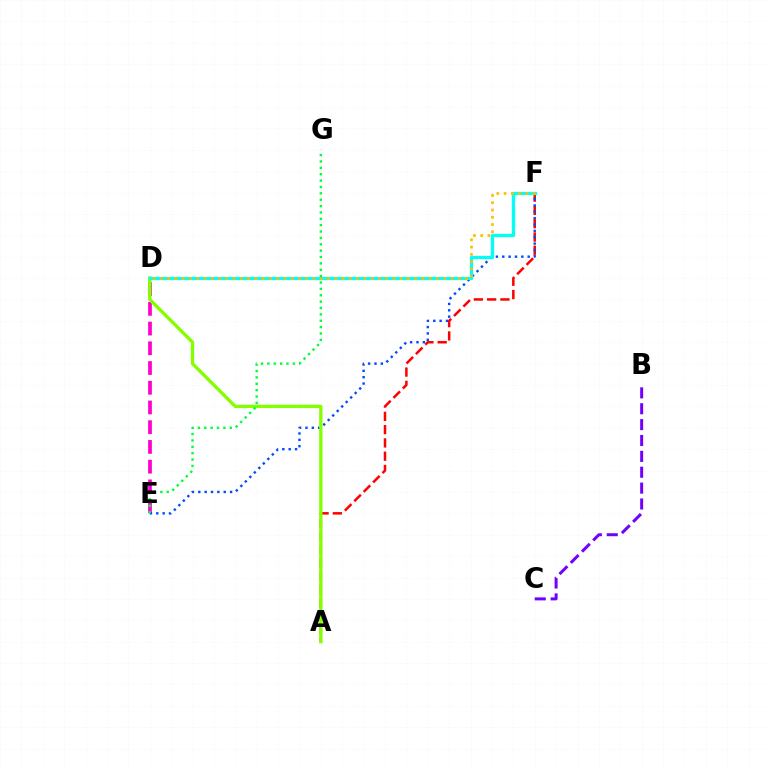{('D', 'E'): [{'color': '#ff00cf', 'line_style': 'dashed', 'thickness': 2.68}], ('A', 'F'): [{'color': '#ff0000', 'line_style': 'dashed', 'thickness': 1.8}], ('E', 'F'): [{'color': '#004bff', 'line_style': 'dotted', 'thickness': 1.73}], ('A', 'D'): [{'color': '#84ff00', 'line_style': 'solid', 'thickness': 2.4}], ('D', 'F'): [{'color': '#00fff6', 'line_style': 'solid', 'thickness': 2.39}, {'color': '#ffbd00', 'line_style': 'dotted', 'thickness': 1.97}], ('E', 'G'): [{'color': '#00ff39', 'line_style': 'dotted', 'thickness': 1.73}], ('B', 'C'): [{'color': '#7200ff', 'line_style': 'dashed', 'thickness': 2.16}]}